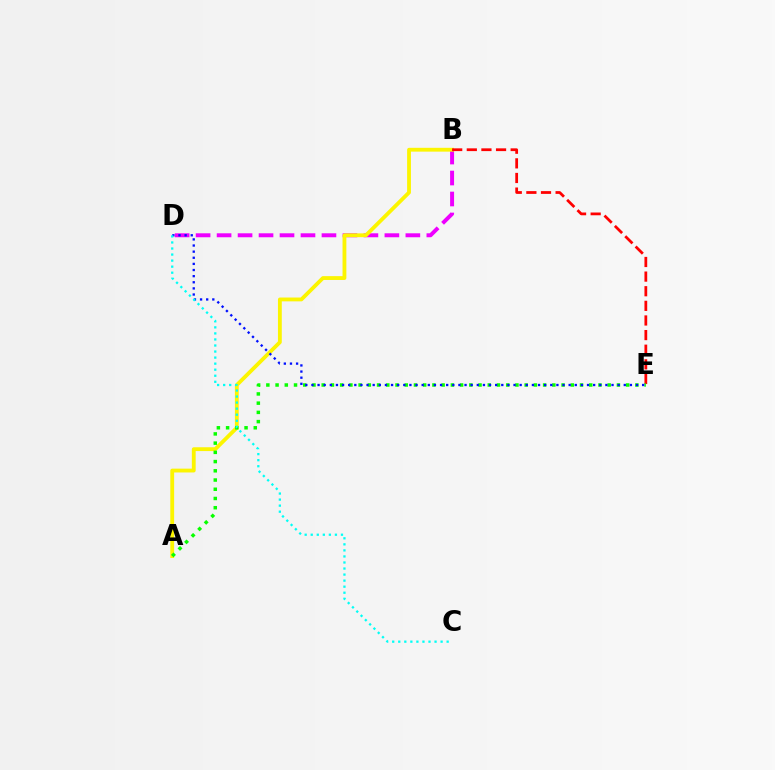{('B', 'D'): [{'color': '#ee00ff', 'line_style': 'dashed', 'thickness': 2.85}], ('A', 'B'): [{'color': '#fcf500', 'line_style': 'solid', 'thickness': 2.75}], ('B', 'E'): [{'color': '#ff0000', 'line_style': 'dashed', 'thickness': 1.99}], ('A', 'E'): [{'color': '#08ff00', 'line_style': 'dotted', 'thickness': 2.51}], ('D', 'E'): [{'color': '#0010ff', 'line_style': 'dotted', 'thickness': 1.66}], ('C', 'D'): [{'color': '#00fff6', 'line_style': 'dotted', 'thickness': 1.64}]}